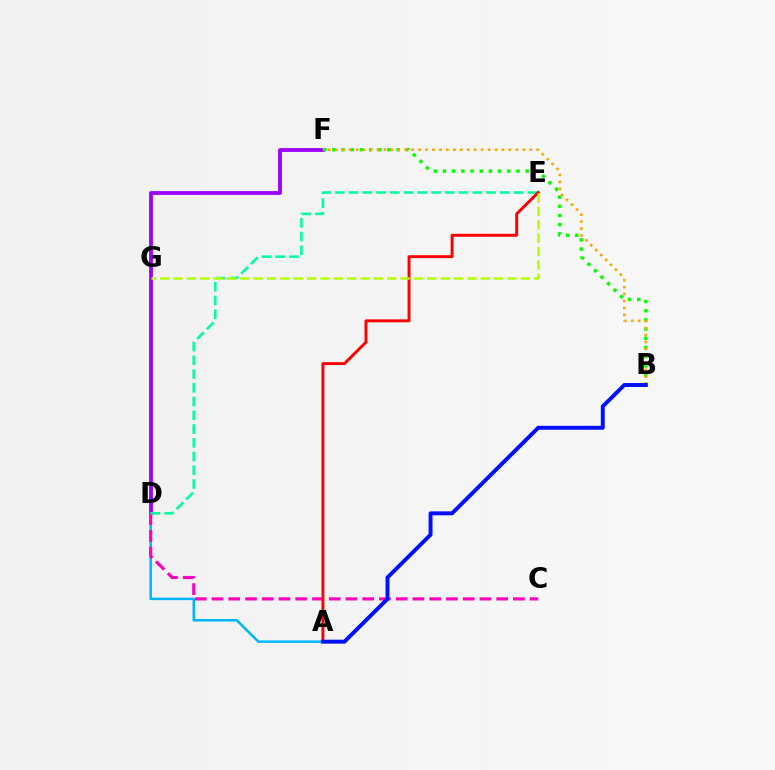{('D', 'F'): [{'color': '#9b00ff', 'line_style': 'solid', 'thickness': 2.74}], ('B', 'F'): [{'color': '#08ff00', 'line_style': 'dotted', 'thickness': 2.5}, {'color': '#ffa500', 'line_style': 'dotted', 'thickness': 1.89}], ('A', 'D'): [{'color': '#00b5ff', 'line_style': 'solid', 'thickness': 1.8}], ('C', 'D'): [{'color': '#ff00bd', 'line_style': 'dashed', 'thickness': 2.27}], ('D', 'E'): [{'color': '#00ff9d', 'line_style': 'dashed', 'thickness': 1.87}], ('A', 'E'): [{'color': '#ff0000', 'line_style': 'solid', 'thickness': 2.11}], ('E', 'G'): [{'color': '#b3ff00', 'line_style': 'dashed', 'thickness': 1.81}], ('A', 'B'): [{'color': '#0010ff', 'line_style': 'solid', 'thickness': 2.84}]}